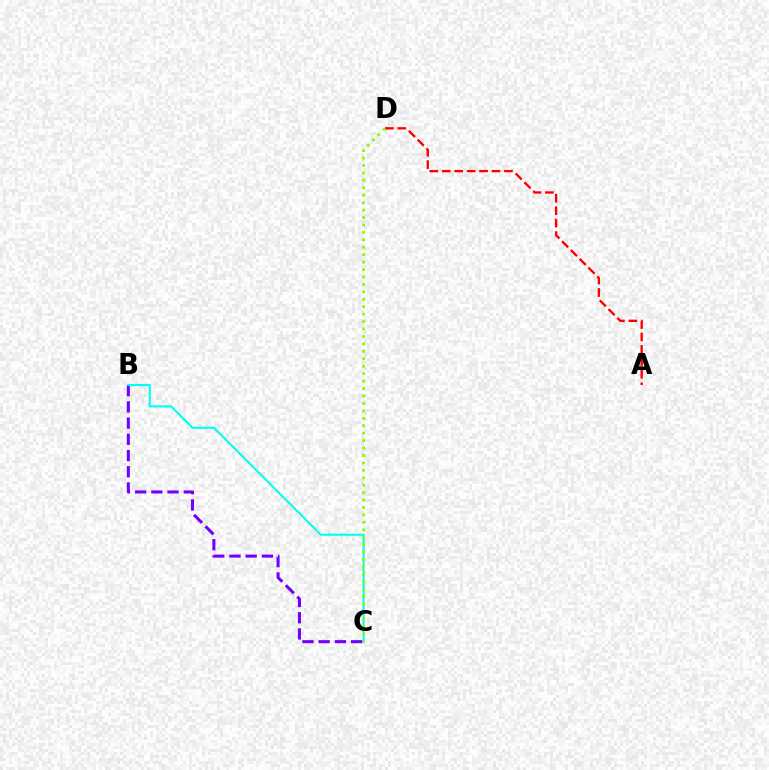{('B', 'C'): [{'color': '#7200ff', 'line_style': 'dashed', 'thickness': 2.2}, {'color': '#00fff6', 'line_style': 'solid', 'thickness': 1.51}], ('A', 'D'): [{'color': '#ff0000', 'line_style': 'dashed', 'thickness': 1.69}], ('C', 'D'): [{'color': '#84ff00', 'line_style': 'dotted', 'thickness': 2.02}]}